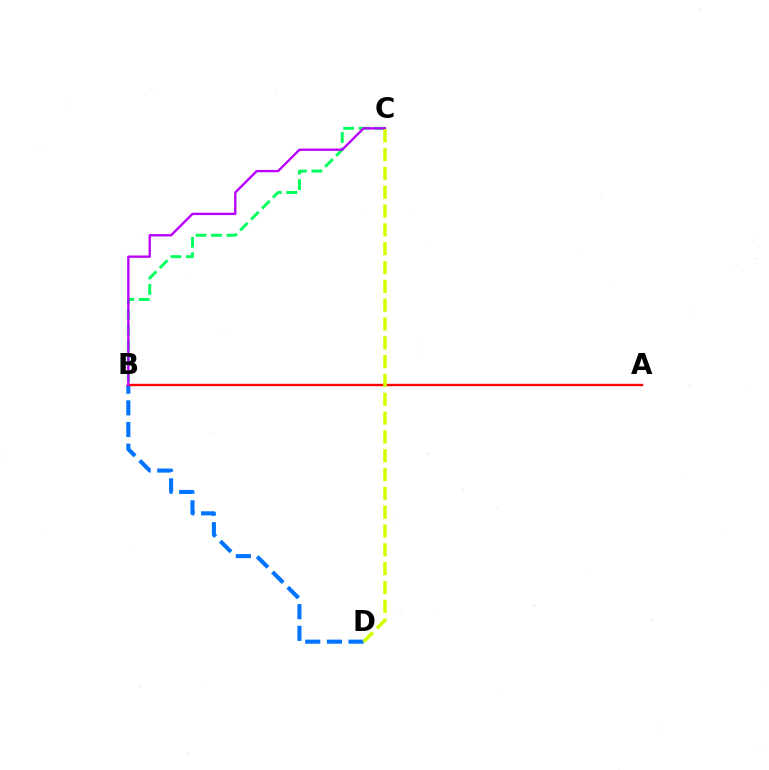{('B', 'D'): [{'color': '#0074ff', 'line_style': 'dashed', 'thickness': 2.94}], ('B', 'C'): [{'color': '#00ff5c', 'line_style': 'dashed', 'thickness': 2.1}, {'color': '#b900ff', 'line_style': 'solid', 'thickness': 1.7}], ('A', 'B'): [{'color': '#ff0000', 'line_style': 'solid', 'thickness': 1.72}], ('C', 'D'): [{'color': '#d1ff00', 'line_style': 'dashed', 'thickness': 2.56}]}